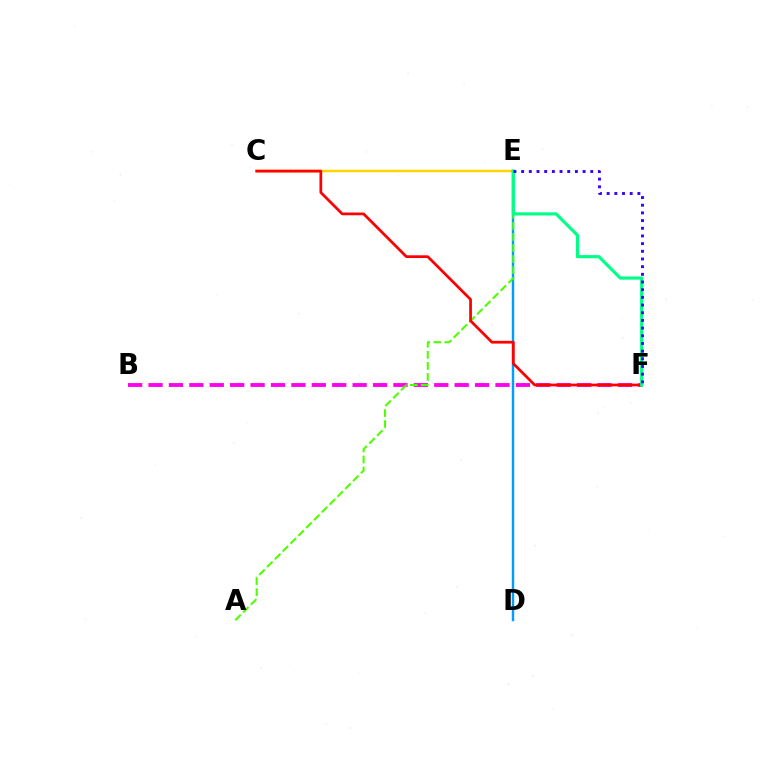{('B', 'F'): [{'color': '#ff00ed', 'line_style': 'dashed', 'thickness': 2.77}], ('C', 'E'): [{'color': '#ffd500', 'line_style': 'solid', 'thickness': 1.79}], ('D', 'E'): [{'color': '#009eff', 'line_style': 'solid', 'thickness': 1.75}], ('A', 'E'): [{'color': '#4fff00', 'line_style': 'dashed', 'thickness': 1.5}], ('C', 'F'): [{'color': '#ff0000', 'line_style': 'solid', 'thickness': 1.98}], ('E', 'F'): [{'color': '#00ff86', 'line_style': 'solid', 'thickness': 2.28}, {'color': '#3700ff', 'line_style': 'dotted', 'thickness': 2.09}]}